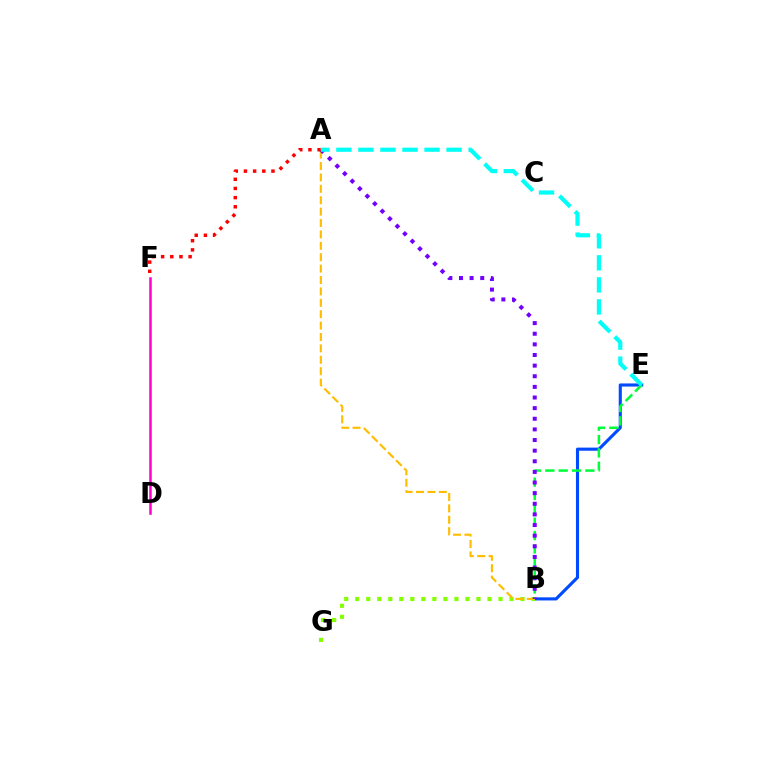{('B', 'E'): [{'color': '#004bff', 'line_style': 'solid', 'thickness': 2.24}, {'color': '#00ff39', 'line_style': 'dashed', 'thickness': 1.81}], ('B', 'G'): [{'color': '#84ff00', 'line_style': 'dotted', 'thickness': 2.99}], ('D', 'F'): [{'color': '#ff00cf', 'line_style': 'solid', 'thickness': 1.82}], ('A', 'B'): [{'color': '#ffbd00', 'line_style': 'dashed', 'thickness': 1.55}, {'color': '#7200ff', 'line_style': 'dotted', 'thickness': 2.89}], ('A', 'F'): [{'color': '#ff0000', 'line_style': 'dotted', 'thickness': 2.49}], ('A', 'E'): [{'color': '#00fff6', 'line_style': 'dashed', 'thickness': 2.99}]}